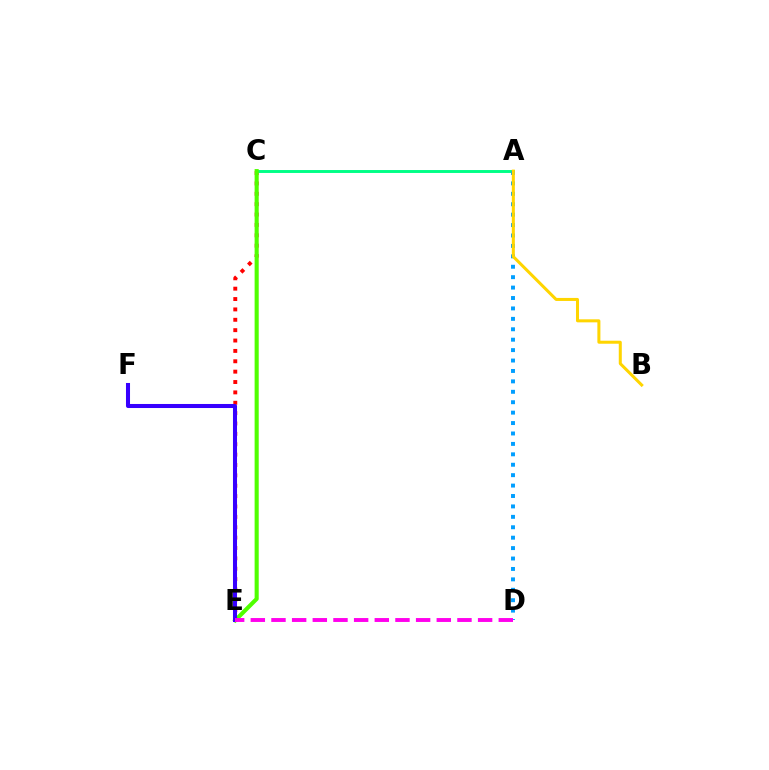{('C', 'E'): [{'color': '#ff0000', 'line_style': 'dotted', 'thickness': 2.82}, {'color': '#4fff00', 'line_style': 'solid', 'thickness': 2.95}], ('A', 'C'): [{'color': '#00ff86', 'line_style': 'solid', 'thickness': 2.11}], ('A', 'D'): [{'color': '#009eff', 'line_style': 'dotted', 'thickness': 2.83}], ('A', 'B'): [{'color': '#ffd500', 'line_style': 'solid', 'thickness': 2.18}], ('E', 'F'): [{'color': '#3700ff', 'line_style': 'solid', 'thickness': 2.91}], ('D', 'E'): [{'color': '#ff00ed', 'line_style': 'dashed', 'thickness': 2.81}]}